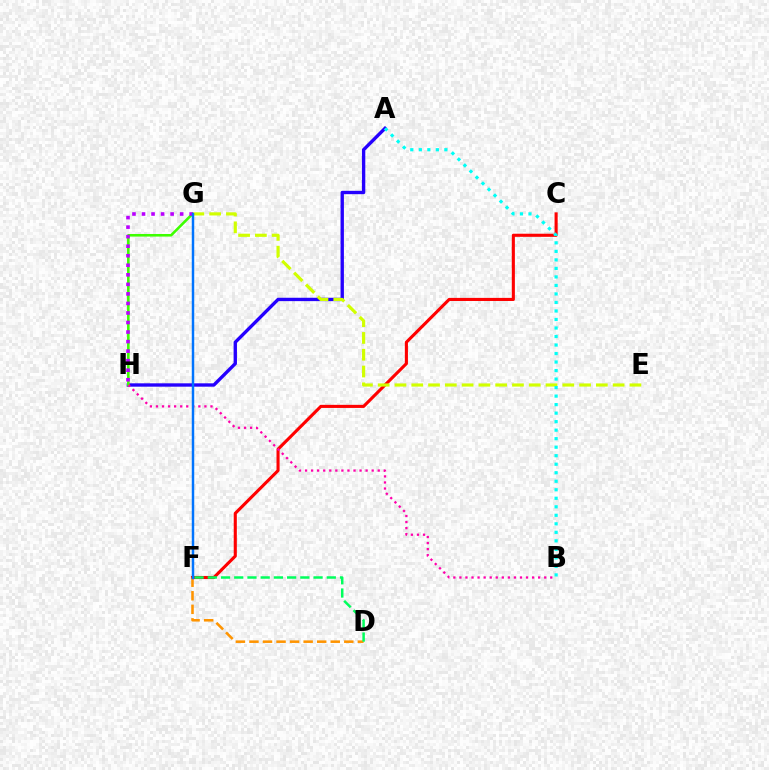{('A', 'H'): [{'color': '#2500ff', 'line_style': 'solid', 'thickness': 2.42}], ('C', 'F'): [{'color': '#ff0000', 'line_style': 'solid', 'thickness': 2.23}], ('G', 'H'): [{'color': '#3dff00', 'line_style': 'solid', 'thickness': 1.87}, {'color': '#b900ff', 'line_style': 'dotted', 'thickness': 2.59}], ('B', 'H'): [{'color': '#ff00ac', 'line_style': 'dotted', 'thickness': 1.65}], ('E', 'G'): [{'color': '#d1ff00', 'line_style': 'dashed', 'thickness': 2.28}], ('D', 'F'): [{'color': '#ff9400', 'line_style': 'dashed', 'thickness': 1.84}, {'color': '#00ff5c', 'line_style': 'dashed', 'thickness': 1.8}], ('A', 'B'): [{'color': '#00fff6', 'line_style': 'dotted', 'thickness': 2.31}], ('F', 'G'): [{'color': '#0074ff', 'line_style': 'solid', 'thickness': 1.77}]}